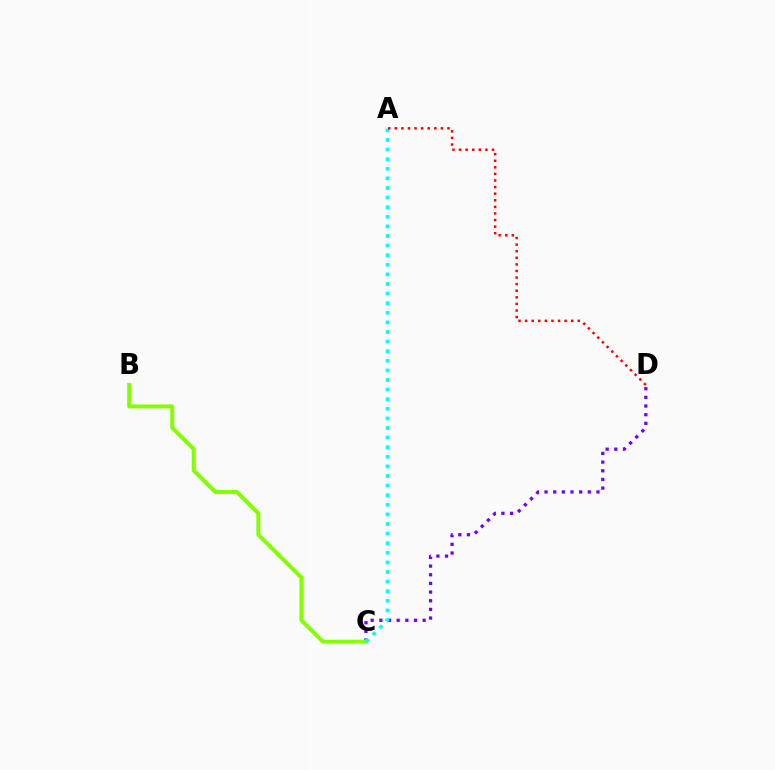{('C', 'D'): [{'color': '#7200ff', 'line_style': 'dotted', 'thickness': 2.35}], ('B', 'C'): [{'color': '#84ff00', 'line_style': 'solid', 'thickness': 2.86}], ('A', 'C'): [{'color': '#00fff6', 'line_style': 'dotted', 'thickness': 2.61}], ('A', 'D'): [{'color': '#ff0000', 'line_style': 'dotted', 'thickness': 1.79}]}